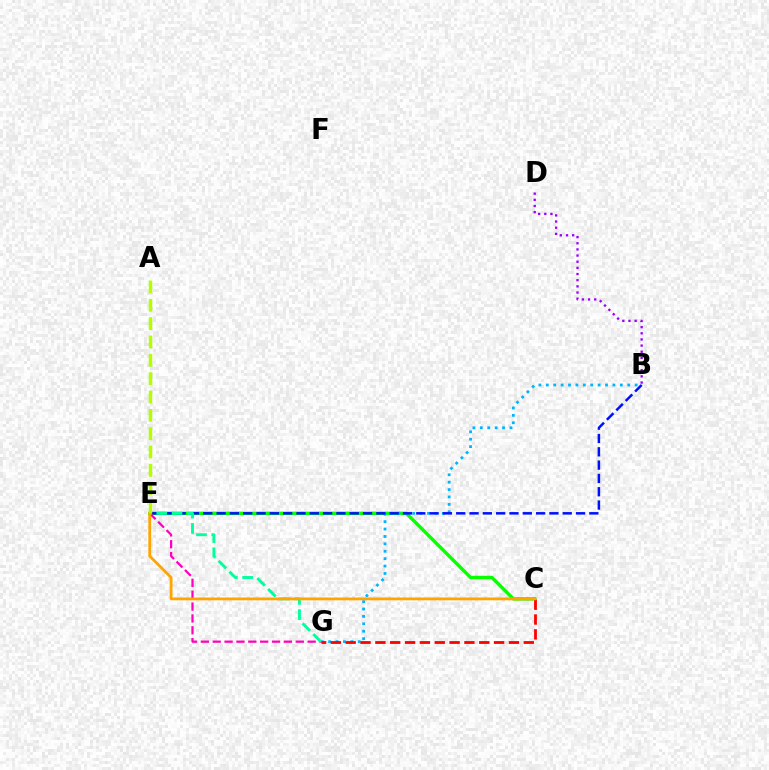{('C', 'E'): [{'color': '#08ff00', 'line_style': 'solid', 'thickness': 2.45}, {'color': '#ffa500', 'line_style': 'solid', 'thickness': 2.01}], ('B', 'G'): [{'color': '#00b5ff', 'line_style': 'dotted', 'thickness': 2.01}], ('B', 'E'): [{'color': '#0010ff', 'line_style': 'dashed', 'thickness': 1.81}], ('B', 'D'): [{'color': '#9b00ff', 'line_style': 'dotted', 'thickness': 1.67}], ('E', 'G'): [{'color': '#ff00bd', 'line_style': 'dashed', 'thickness': 1.61}, {'color': '#00ff9d', 'line_style': 'dashed', 'thickness': 2.08}], ('C', 'G'): [{'color': '#ff0000', 'line_style': 'dashed', 'thickness': 2.02}], ('A', 'E'): [{'color': '#b3ff00', 'line_style': 'dashed', 'thickness': 2.49}]}